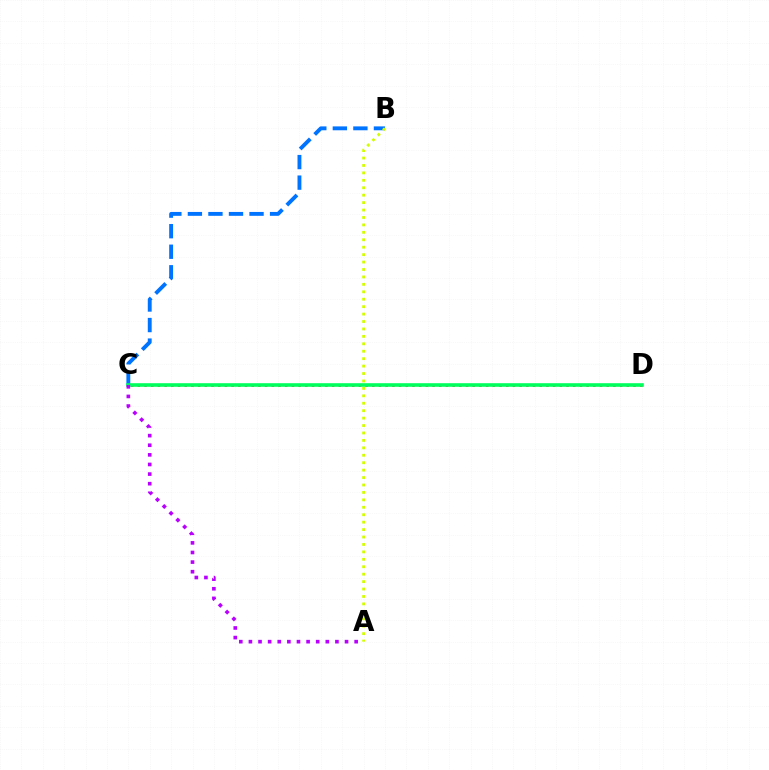{('C', 'D'): [{'color': '#ff0000', 'line_style': 'dotted', 'thickness': 1.82}, {'color': '#00ff5c', 'line_style': 'solid', 'thickness': 2.59}], ('B', 'C'): [{'color': '#0074ff', 'line_style': 'dashed', 'thickness': 2.79}], ('A', 'B'): [{'color': '#d1ff00', 'line_style': 'dotted', 'thickness': 2.02}], ('A', 'C'): [{'color': '#b900ff', 'line_style': 'dotted', 'thickness': 2.61}]}